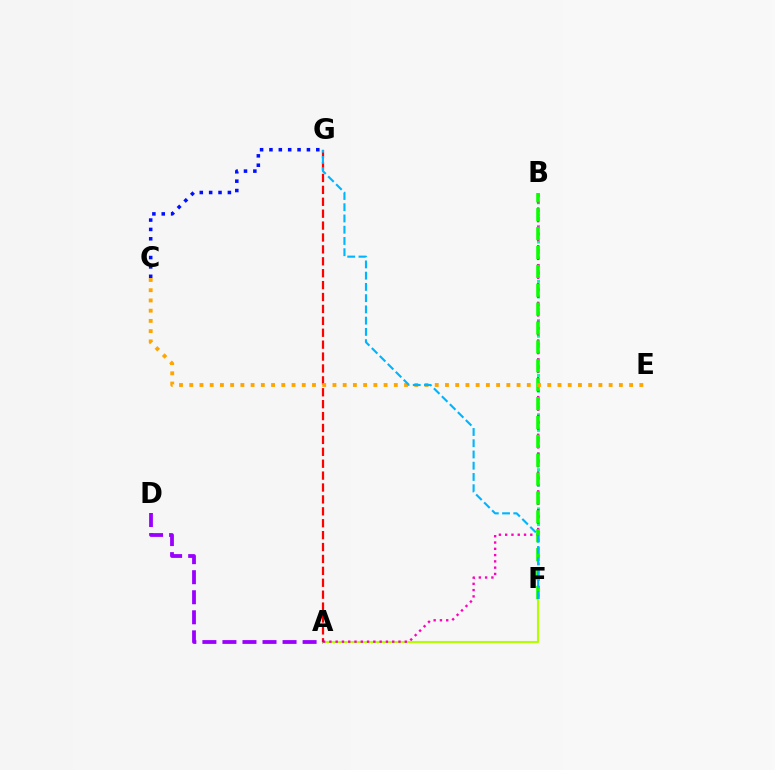{('B', 'F'): [{'color': '#00ff9d', 'line_style': 'dotted', 'thickness': 2.13}, {'color': '#08ff00', 'line_style': 'dashed', 'thickness': 2.57}], ('C', 'G'): [{'color': '#0010ff', 'line_style': 'dotted', 'thickness': 2.55}], ('A', 'F'): [{'color': '#b3ff00', 'line_style': 'solid', 'thickness': 1.51}], ('A', 'B'): [{'color': '#ff00bd', 'line_style': 'dotted', 'thickness': 1.71}], ('A', 'G'): [{'color': '#ff0000', 'line_style': 'dashed', 'thickness': 1.62}], ('C', 'E'): [{'color': '#ffa500', 'line_style': 'dotted', 'thickness': 2.78}], ('F', 'G'): [{'color': '#00b5ff', 'line_style': 'dashed', 'thickness': 1.53}], ('A', 'D'): [{'color': '#9b00ff', 'line_style': 'dashed', 'thickness': 2.72}]}